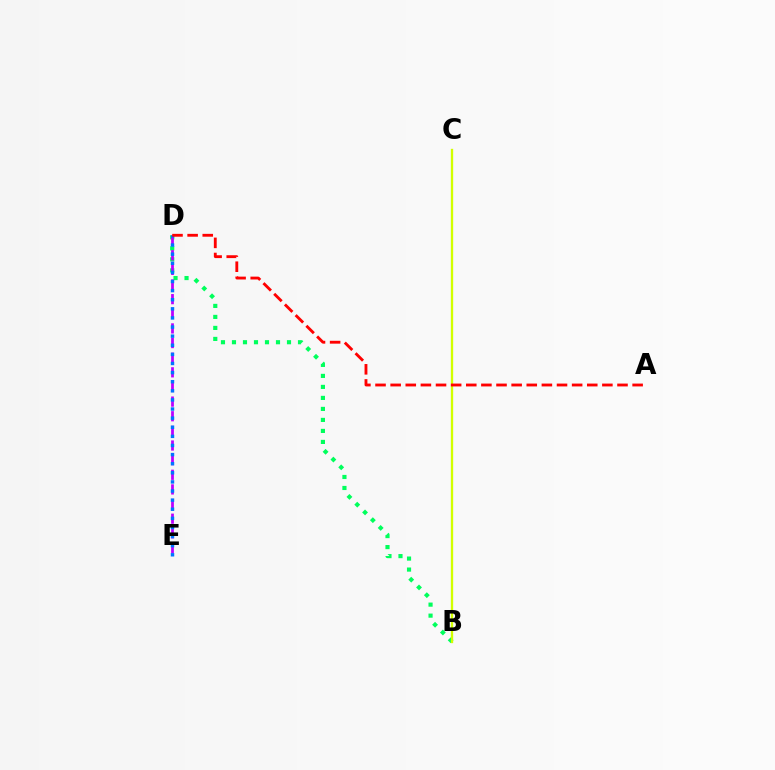{('B', 'D'): [{'color': '#00ff5c', 'line_style': 'dotted', 'thickness': 2.99}], ('D', 'E'): [{'color': '#b900ff', 'line_style': 'dashed', 'thickness': 1.99}, {'color': '#0074ff', 'line_style': 'dotted', 'thickness': 2.47}], ('B', 'C'): [{'color': '#d1ff00', 'line_style': 'solid', 'thickness': 1.67}], ('A', 'D'): [{'color': '#ff0000', 'line_style': 'dashed', 'thickness': 2.05}]}